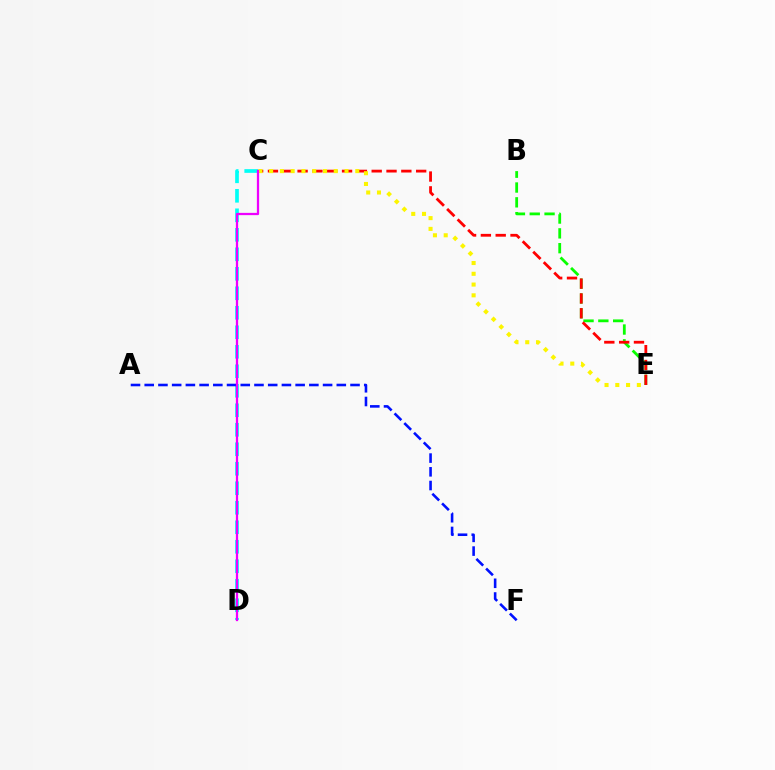{('C', 'D'): [{'color': '#00fff6', 'line_style': 'dashed', 'thickness': 2.65}, {'color': '#ee00ff', 'line_style': 'solid', 'thickness': 1.62}], ('B', 'E'): [{'color': '#08ff00', 'line_style': 'dashed', 'thickness': 2.01}], ('A', 'F'): [{'color': '#0010ff', 'line_style': 'dashed', 'thickness': 1.86}], ('C', 'E'): [{'color': '#ff0000', 'line_style': 'dashed', 'thickness': 2.01}, {'color': '#fcf500', 'line_style': 'dotted', 'thickness': 2.93}]}